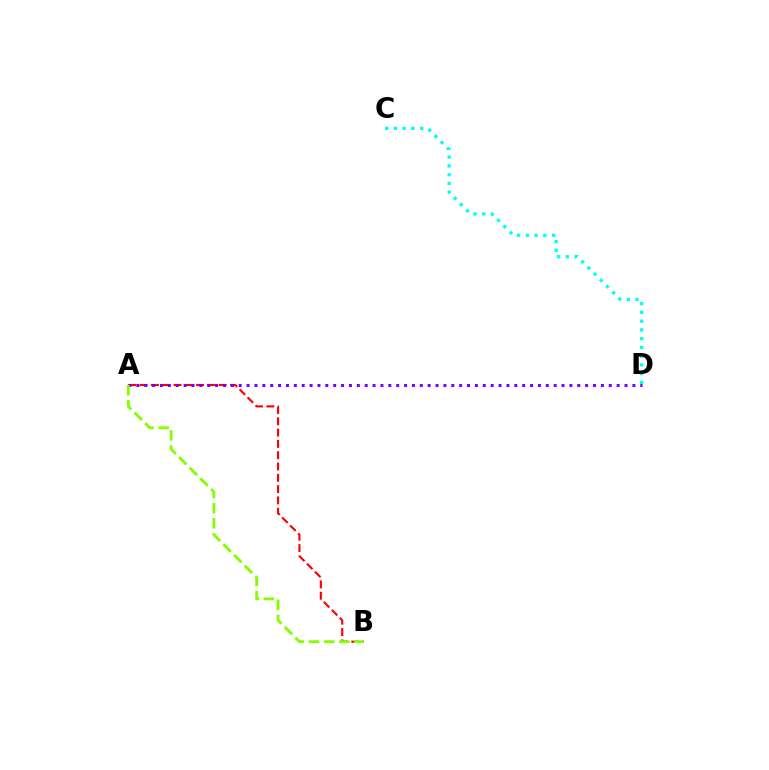{('A', 'B'): [{'color': '#ff0000', 'line_style': 'dashed', 'thickness': 1.54}, {'color': '#84ff00', 'line_style': 'dashed', 'thickness': 2.05}], ('A', 'D'): [{'color': '#7200ff', 'line_style': 'dotted', 'thickness': 2.14}], ('C', 'D'): [{'color': '#00fff6', 'line_style': 'dotted', 'thickness': 2.38}]}